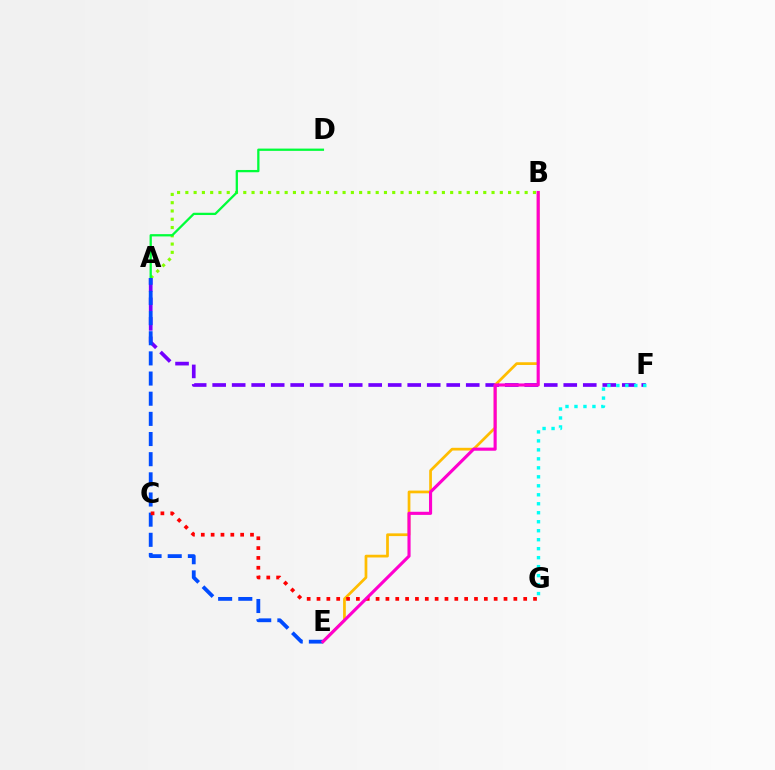{('A', 'B'): [{'color': '#84ff00', 'line_style': 'dotted', 'thickness': 2.25}], ('A', 'D'): [{'color': '#00ff39', 'line_style': 'solid', 'thickness': 1.64}], ('A', 'F'): [{'color': '#7200ff', 'line_style': 'dashed', 'thickness': 2.65}], ('B', 'E'): [{'color': '#ffbd00', 'line_style': 'solid', 'thickness': 1.96}, {'color': '#ff00cf', 'line_style': 'solid', 'thickness': 2.25}], ('A', 'E'): [{'color': '#004bff', 'line_style': 'dashed', 'thickness': 2.74}], ('C', 'G'): [{'color': '#ff0000', 'line_style': 'dotted', 'thickness': 2.67}], ('F', 'G'): [{'color': '#00fff6', 'line_style': 'dotted', 'thickness': 2.44}]}